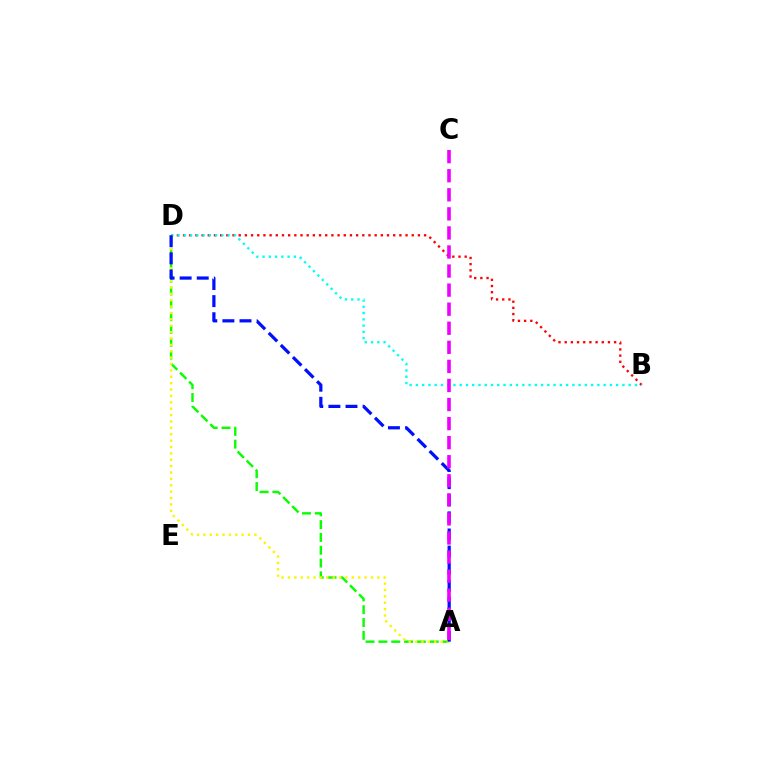{('A', 'D'): [{'color': '#08ff00', 'line_style': 'dashed', 'thickness': 1.74}, {'color': '#fcf500', 'line_style': 'dotted', 'thickness': 1.73}, {'color': '#0010ff', 'line_style': 'dashed', 'thickness': 2.32}], ('B', 'D'): [{'color': '#ff0000', 'line_style': 'dotted', 'thickness': 1.68}, {'color': '#00fff6', 'line_style': 'dotted', 'thickness': 1.7}], ('A', 'C'): [{'color': '#ee00ff', 'line_style': 'dashed', 'thickness': 2.59}]}